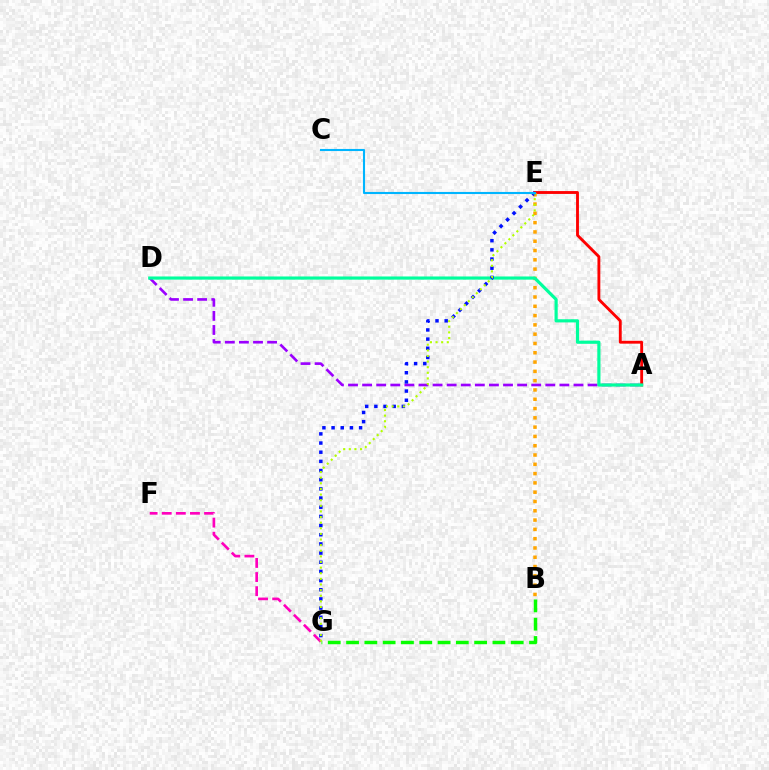{('A', 'D'): [{'color': '#9b00ff', 'line_style': 'dashed', 'thickness': 1.91}, {'color': '#00ff9d', 'line_style': 'solid', 'thickness': 2.28}], ('A', 'E'): [{'color': '#ff0000', 'line_style': 'solid', 'thickness': 2.06}], ('B', 'G'): [{'color': '#08ff00', 'line_style': 'dashed', 'thickness': 2.49}], ('B', 'E'): [{'color': '#ffa500', 'line_style': 'dotted', 'thickness': 2.53}], ('F', 'G'): [{'color': '#ff00bd', 'line_style': 'dashed', 'thickness': 1.92}], ('E', 'G'): [{'color': '#0010ff', 'line_style': 'dotted', 'thickness': 2.49}, {'color': '#b3ff00', 'line_style': 'dotted', 'thickness': 1.53}], ('C', 'E'): [{'color': '#00b5ff', 'line_style': 'solid', 'thickness': 1.51}]}